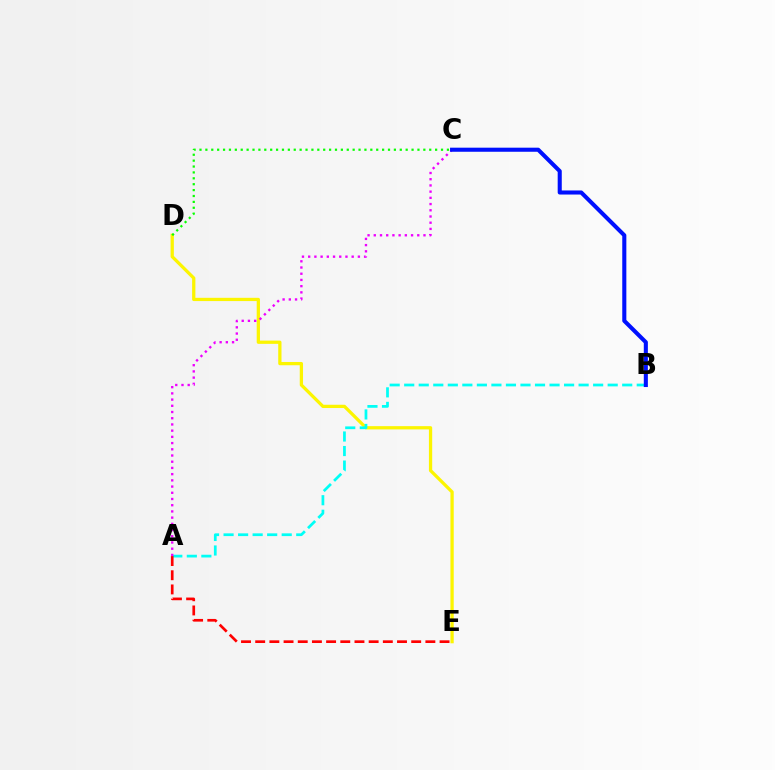{('D', 'E'): [{'color': '#fcf500', 'line_style': 'solid', 'thickness': 2.35}], ('A', 'B'): [{'color': '#00fff6', 'line_style': 'dashed', 'thickness': 1.97}], ('A', 'C'): [{'color': '#ee00ff', 'line_style': 'dotted', 'thickness': 1.69}], ('C', 'D'): [{'color': '#08ff00', 'line_style': 'dotted', 'thickness': 1.6}], ('A', 'E'): [{'color': '#ff0000', 'line_style': 'dashed', 'thickness': 1.93}], ('B', 'C'): [{'color': '#0010ff', 'line_style': 'solid', 'thickness': 2.94}]}